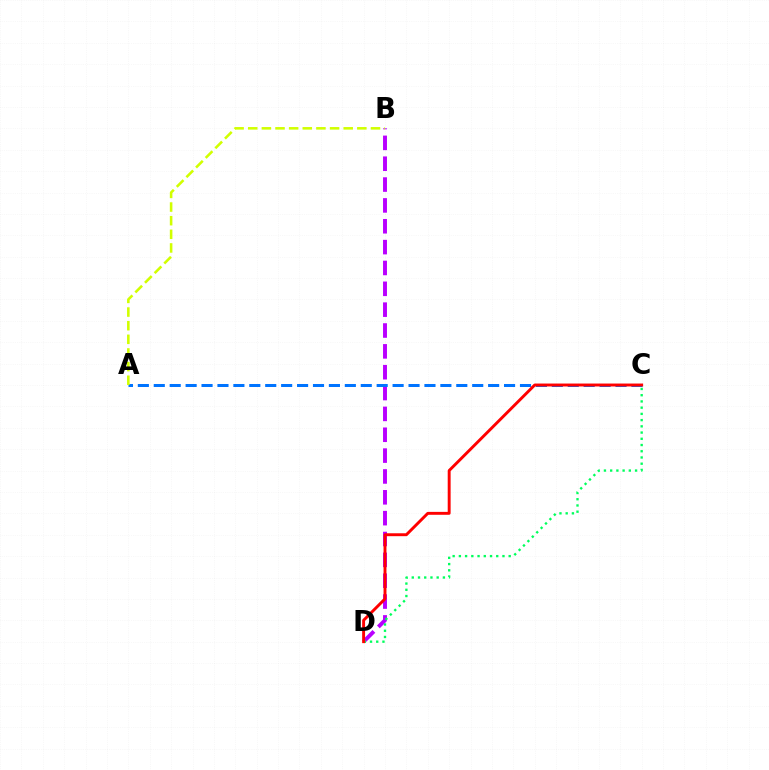{('B', 'D'): [{'color': '#b900ff', 'line_style': 'dashed', 'thickness': 2.83}], ('A', 'C'): [{'color': '#0074ff', 'line_style': 'dashed', 'thickness': 2.16}], ('C', 'D'): [{'color': '#00ff5c', 'line_style': 'dotted', 'thickness': 1.69}, {'color': '#ff0000', 'line_style': 'solid', 'thickness': 2.1}], ('A', 'B'): [{'color': '#d1ff00', 'line_style': 'dashed', 'thickness': 1.85}]}